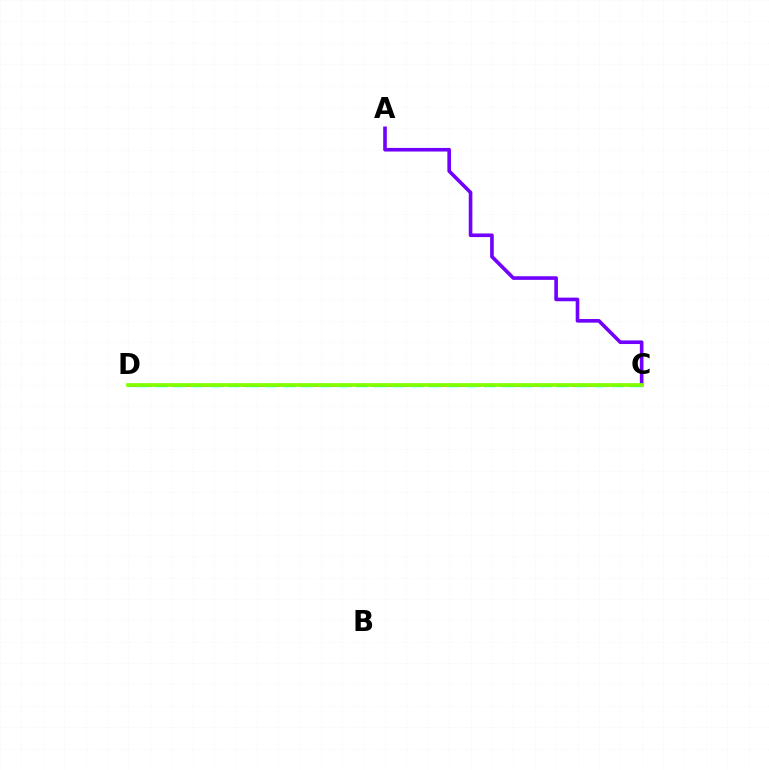{('C', 'D'): [{'color': '#ff0000', 'line_style': 'dashed', 'thickness': 1.94}, {'color': '#00fff6', 'line_style': 'dashed', 'thickness': 2.48}, {'color': '#84ff00', 'line_style': 'solid', 'thickness': 2.67}], ('A', 'C'): [{'color': '#7200ff', 'line_style': 'solid', 'thickness': 2.61}]}